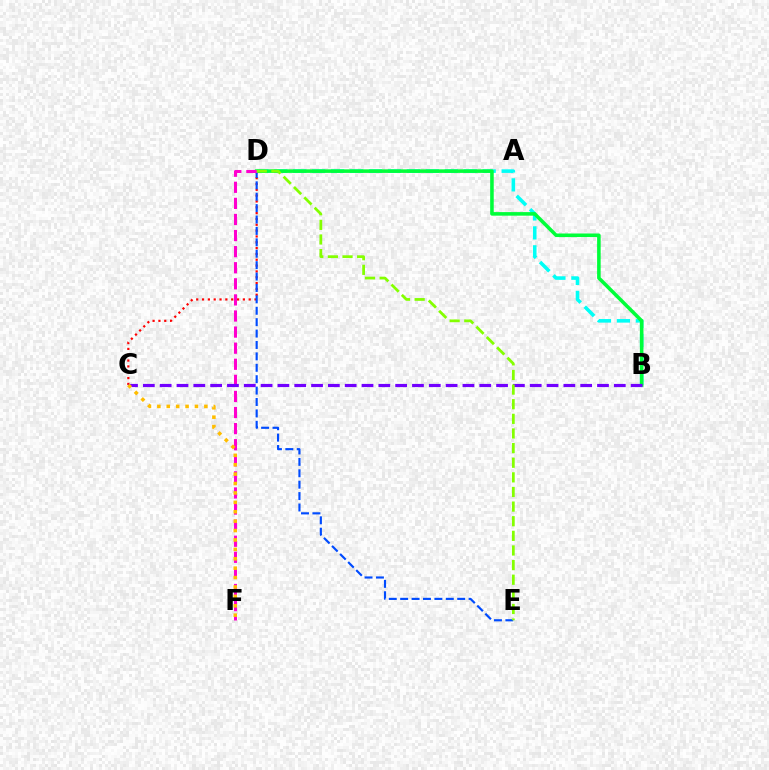{('B', 'D'): [{'color': '#00fff6', 'line_style': 'dashed', 'thickness': 2.57}, {'color': '#00ff39', 'line_style': 'solid', 'thickness': 2.57}], ('C', 'D'): [{'color': '#ff0000', 'line_style': 'dotted', 'thickness': 1.58}], ('D', 'E'): [{'color': '#004bff', 'line_style': 'dashed', 'thickness': 1.55}, {'color': '#84ff00', 'line_style': 'dashed', 'thickness': 1.99}], ('D', 'F'): [{'color': '#ff00cf', 'line_style': 'dashed', 'thickness': 2.19}], ('B', 'C'): [{'color': '#7200ff', 'line_style': 'dashed', 'thickness': 2.29}], ('C', 'F'): [{'color': '#ffbd00', 'line_style': 'dotted', 'thickness': 2.55}]}